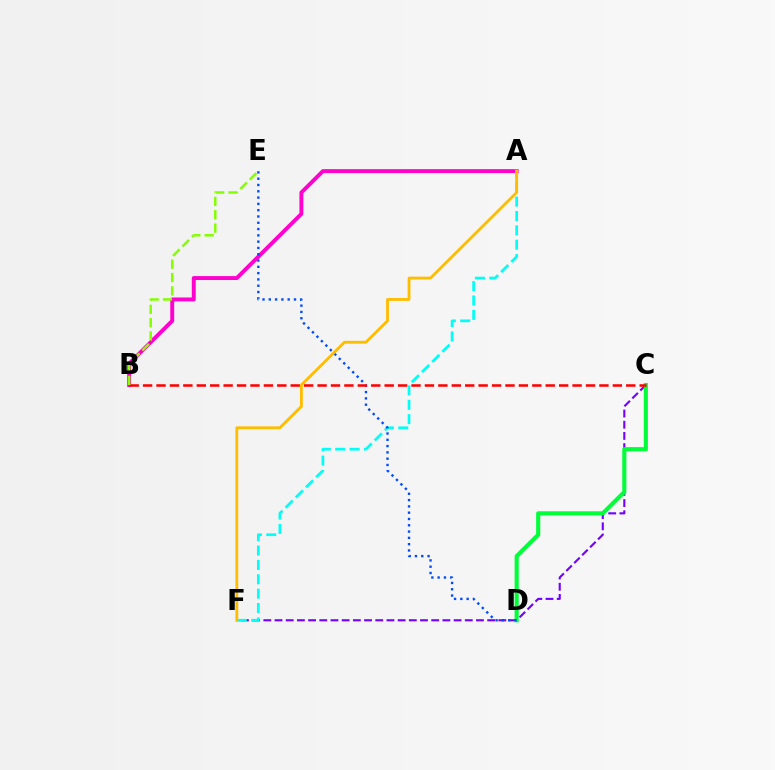{('C', 'F'): [{'color': '#7200ff', 'line_style': 'dashed', 'thickness': 1.52}], ('A', 'B'): [{'color': '#ff00cf', 'line_style': 'solid', 'thickness': 2.82}], ('C', 'D'): [{'color': '#00ff39', 'line_style': 'solid', 'thickness': 2.96}], ('A', 'F'): [{'color': '#00fff6', 'line_style': 'dashed', 'thickness': 1.95}, {'color': '#ffbd00', 'line_style': 'solid', 'thickness': 2.04}], ('D', 'E'): [{'color': '#004bff', 'line_style': 'dotted', 'thickness': 1.71}], ('B', 'C'): [{'color': '#ff0000', 'line_style': 'dashed', 'thickness': 1.82}], ('B', 'E'): [{'color': '#84ff00', 'line_style': 'dashed', 'thickness': 1.81}]}